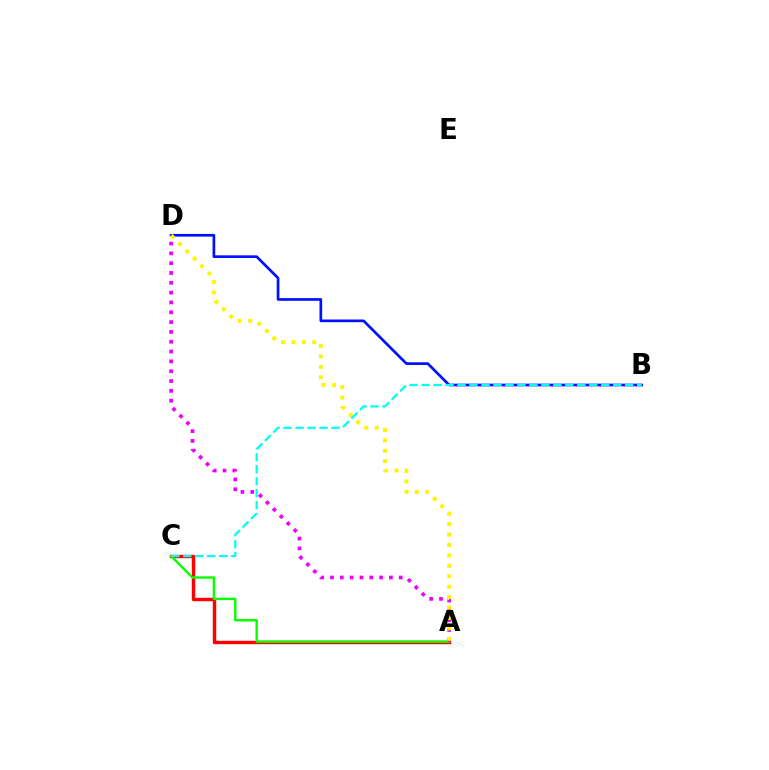{('A', 'C'): [{'color': '#ff0000', 'line_style': 'solid', 'thickness': 2.46}, {'color': '#08ff00', 'line_style': 'solid', 'thickness': 1.73}], ('B', 'D'): [{'color': '#0010ff', 'line_style': 'solid', 'thickness': 1.93}], ('A', 'D'): [{'color': '#ee00ff', 'line_style': 'dotted', 'thickness': 2.67}, {'color': '#fcf500', 'line_style': 'dotted', 'thickness': 2.83}], ('B', 'C'): [{'color': '#00fff6', 'line_style': 'dashed', 'thickness': 1.63}]}